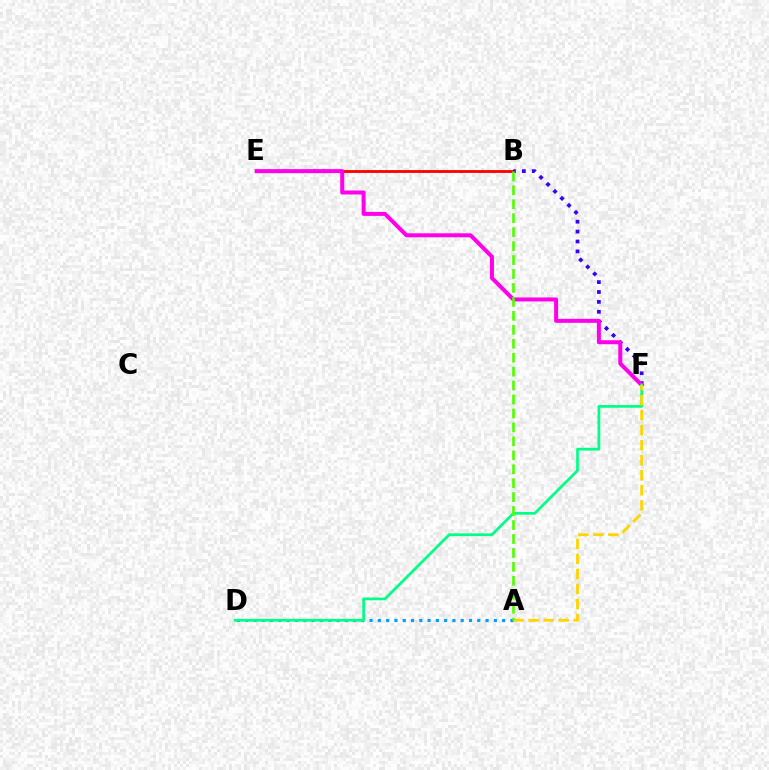{('B', 'E'): [{'color': '#ff0000', 'line_style': 'solid', 'thickness': 2.03}], ('B', 'F'): [{'color': '#3700ff', 'line_style': 'dotted', 'thickness': 2.69}], ('E', 'F'): [{'color': '#ff00ed', 'line_style': 'solid', 'thickness': 2.87}], ('A', 'D'): [{'color': '#009eff', 'line_style': 'dotted', 'thickness': 2.25}], ('D', 'F'): [{'color': '#00ff86', 'line_style': 'solid', 'thickness': 1.96}], ('A', 'F'): [{'color': '#ffd500', 'line_style': 'dashed', 'thickness': 2.04}], ('A', 'B'): [{'color': '#4fff00', 'line_style': 'dashed', 'thickness': 1.89}]}